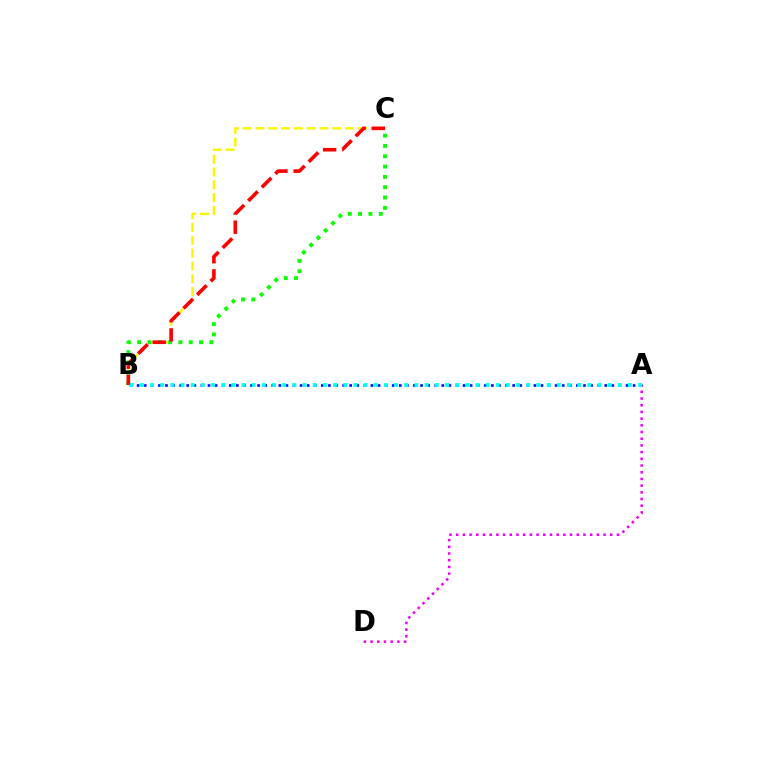{('B', 'C'): [{'color': '#fcf500', 'line_style': 'dashed', 'thickness': 1.74}, {'color': '#08ff00', 'line_style': 'dotted', 'thickness': 2.8}, {'color': '#ff0000', 'line_style': 'dashed', 'thickness': 2.61}], ('A', 'D'): [{'color': '#ee00ff', 'line_style': 'dotted', 'thickness': 1.82}], ('A', 'B'): [{'color': '#0010ff', 'line_style': 'dotted', 'thickness': 1.92}, {'color': '#00fff6', 'line_style': 'dotted', 'thickness': 2.76}]}